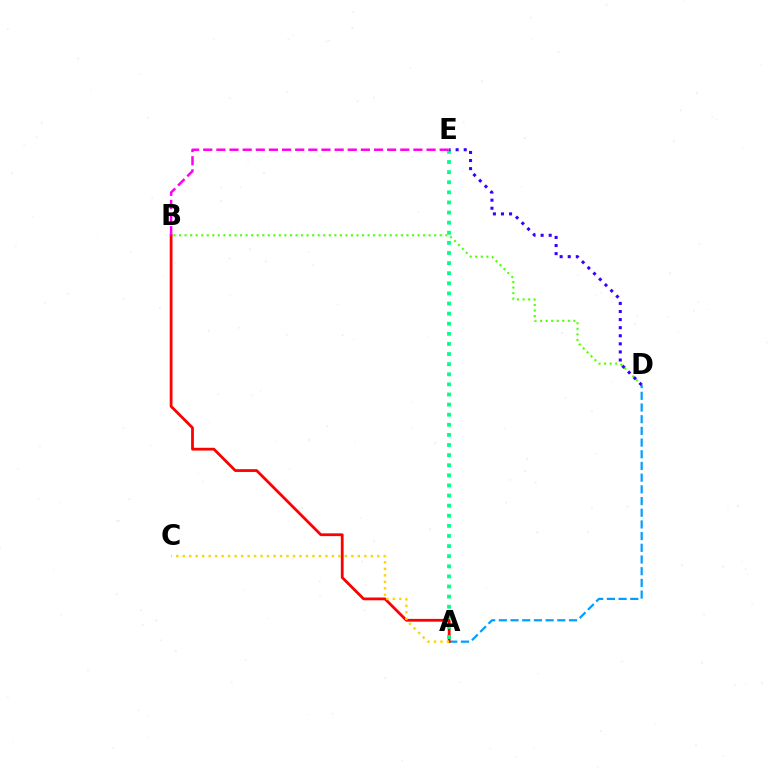{('A', 'D'): [{'color': '#009eff', 'line_style': 'dashed', 'thickness': 1.59}], ('A', 'B'): [{'color': '#ff0000', 'line_style': 'solid', 'thickness': 2.0}], ('A', 'E'): [{'color': '#00ff86', 'line_style': 'dotted', 'thickness': 2.75}], ('A', 'C'): [{'color': '#ffd500', 'line_style': 'dotted', 'thickness': 1.76}], ('B', 'E'): [{'color': '#ff00ed', 'line_style': 'dashed', 'thickness': 1.78}], ('B', 'D'): [{'color': '#4fff00', 'line_style': 'dotted', 'thickness': 1.51}], ('D', 'E'): [{'color': '#3700ff', 'line_style': 'dotted', 'thickness': 2.2}]}